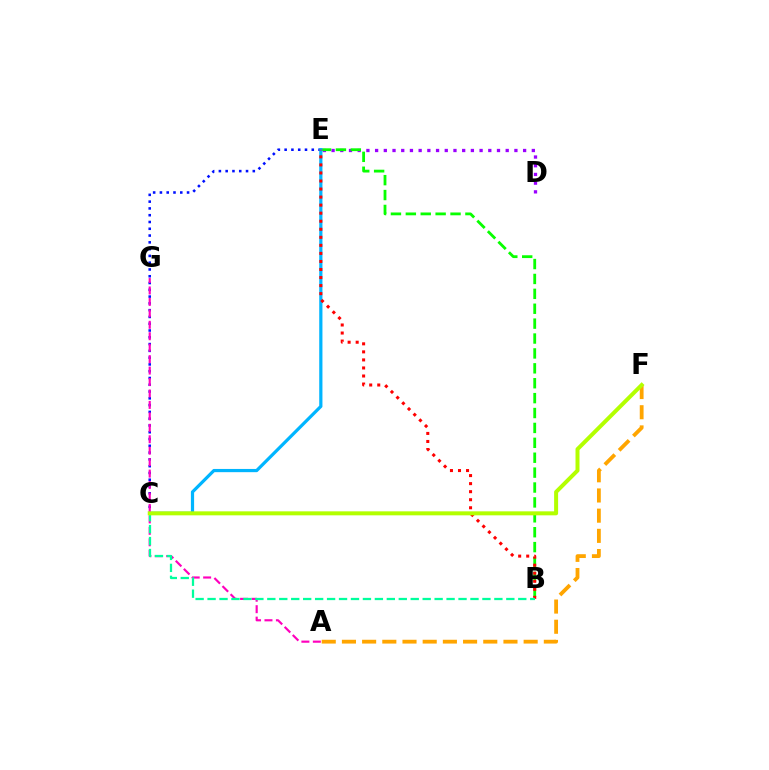{('D', 'E'): [{'color': '#9b00ff', 'line_style': 'dotted', 'thickness': 2.37}], ('B', 'E'): [{'color': '#08ff00', 'line_style': 'dashed', 'thickness': 2.02}, {'color': '#ff0000', 'line_style': 'dotted', 'thickness': 2.19}], ('C', 'E'): [{'color': '#0010ff', 'line_style': 'dotted', 'thickness': 1.84}, {'color': '#00b5ff', 'line_style': 'solid', 'thickness': 2.31}], ('A', 'G'): [{'color': '#ff00bd', 'line_style': 'dashed', 'thickness': 1.55}], ('A', 'F'): [{'color': '#ffa500', 'line_style': 'dashed', 'thickness': 2.74}], ('B', 'C'): [{'color': '#00ff9d', 'line_style': 'dashed', 'thickness': 1.62}], ('C', 'F'): [{'color': '#b3ff00', 'line_style': 'solid', 'thickness': 2.87}]}